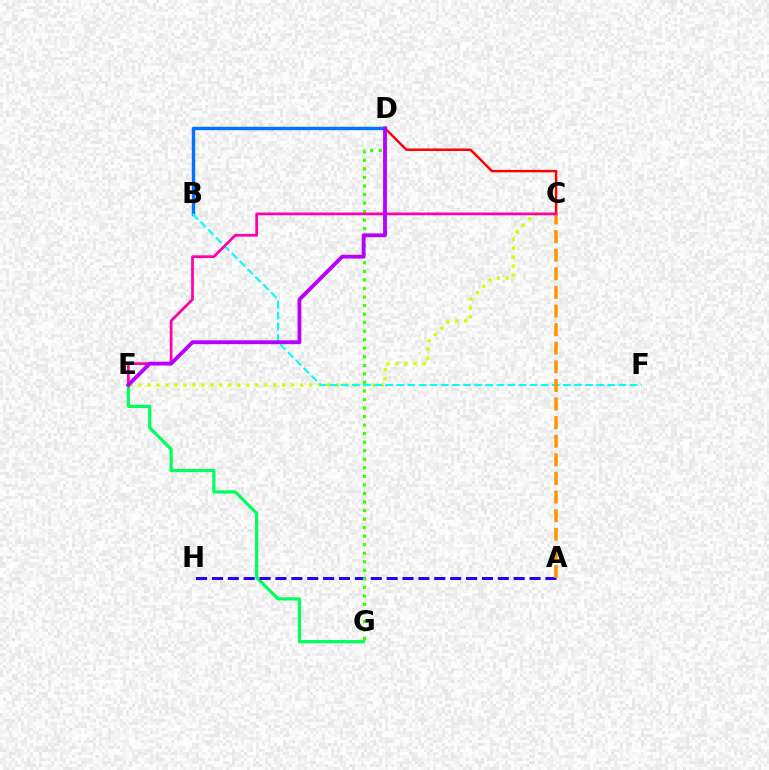{('E', 'G'): [{'color': '#00ff5c', 'line_style': 'solid', 'thickness': 2.31}], ('C', 'E'): [{'color': '#d1ff00', 'line_style': 'dotted', 'thickness': 2.44}, {'color': '#ff00ac', 'line_style': 'solid', 'thickness': 1.96}], ('C', 'D'): [{'color': '#ff0000', 'line_style': 'solid', 'thickness': 1.77}], ('A', 'H'): [{'color': '#2500ff', 'line_style': 'dashed', 'thickness': 2.16}], ('D', 'G'): [{'color': '#3dff00', 'line_style': 'dotted', 'thickness': 2.32}], ('B', 'D'): [{'color': '#0074ff', 'line_style': 'solid', 'thickness': 2.44}], ('B', 'F'): [{'color': '#00fff6', 'line_style': 'dashed', 'thickness': 1.51}], ('A', 'C'): [{'color': '#ff9400', 'line_style': 'dashed', 'thickness': 2.53}], ('D', 'E'): [{'color': '#b900ff', 'line_style': 'solid', 'thickness': 2.77}]}